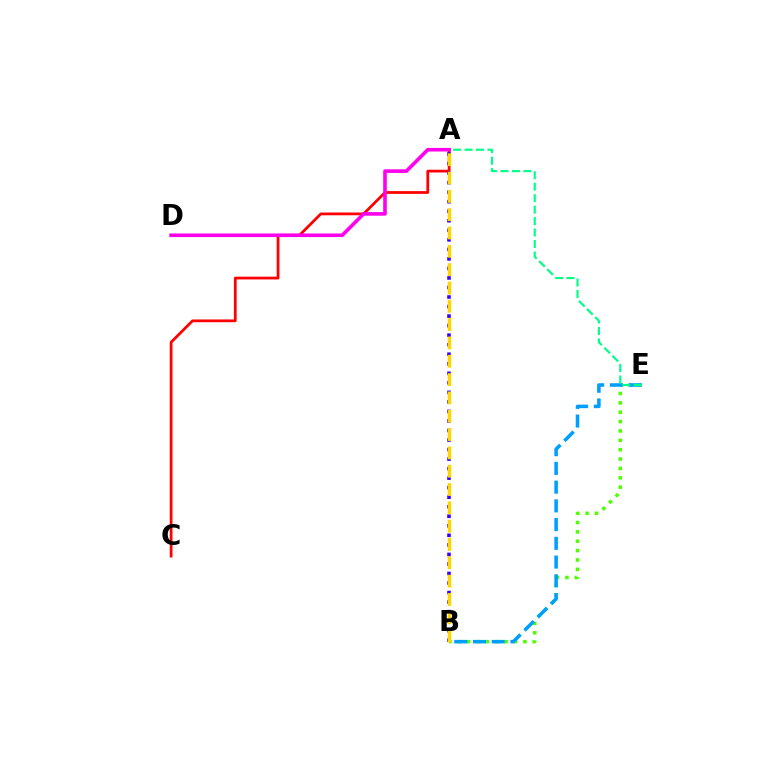{('B', 'E'): [{'color': '#4fff00', 'line_style': 'dotted', 'thickness': 2.55}, {'color': '#009eff', 'line_style': 'dashed', 'thickness': 2.55}], ('A', 'C'): [{'color': '#ff0000', 'line_style': 'solid', 'thickness': 1.99}], ('A', 'B'): [{'color': '#3700ff', 'line_style': 'dotted', 'thickness': 2.59}, {'color': '#ffd500', 'line_style': 'dashed', 'thickness': 2.49}], ('A', 'E'): [{'color': '#00ff86', 'line_style': 'dashed', 'thickness': 1.56}], ('A', 'D'): [{'color': '#ff00ed', 'line_style': 'solid', 'thickness': 2.6}]}